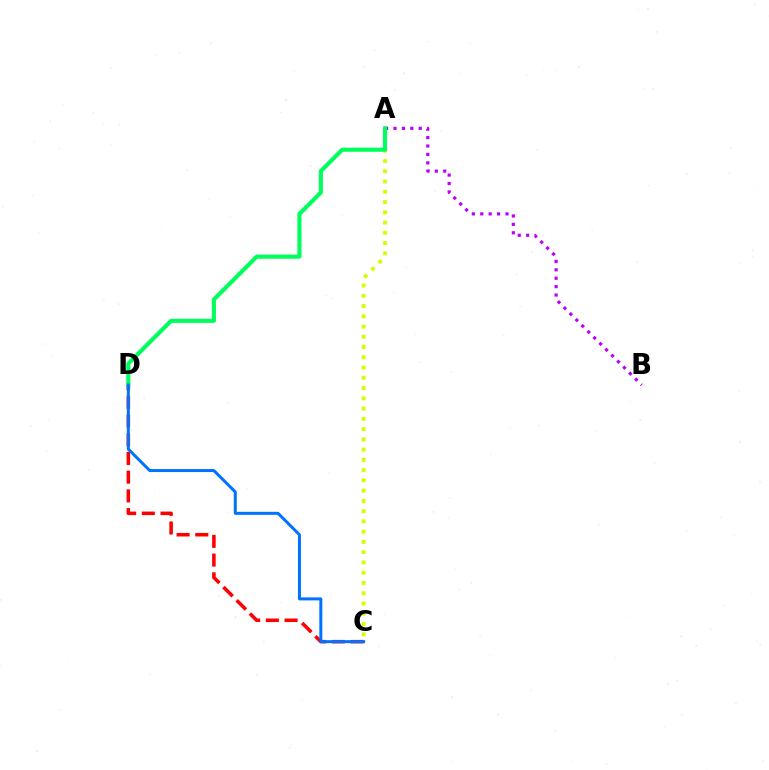{('C', 'D'): [{'color': '#ff0000', 'line_style': 'dashed', 'thickness': 2.54}, {'color': '#0074ff', 'line_style': 'solid', 'thickness': 2.17}], ('A', 'B'): [{'color': '#b900ff', 'line_style': 'dotted', 'thickness': 2.29}], ('A', 'C'): [{'color': '#d1ff00', 'line_style': 'dotted', 'thickness': 2.79}], ('A', 'D'): [{'color': '#00ff5c', 'line_style': 'solid', 'thickness': 2.96}]}